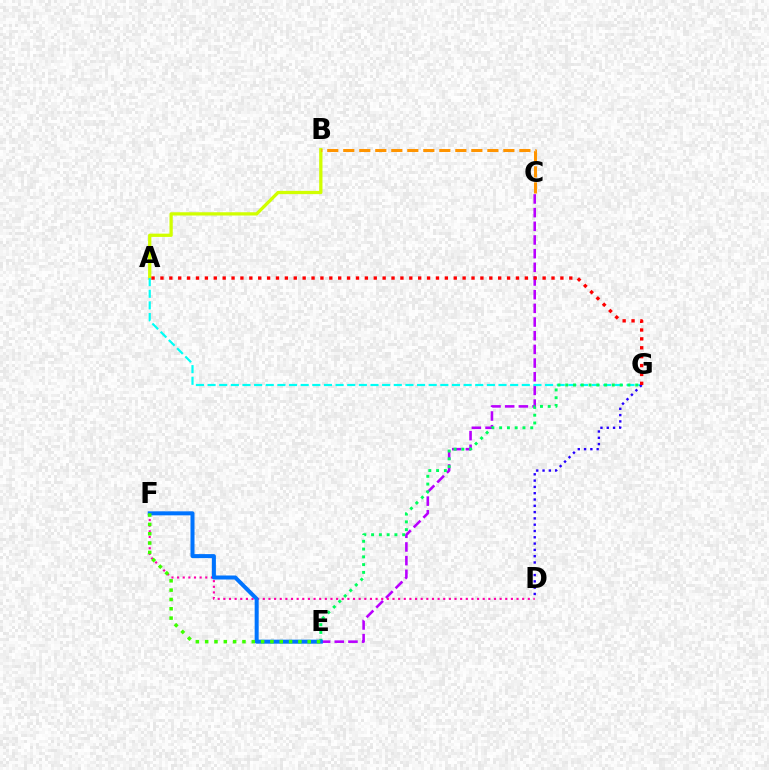{('A', 'B'): [{'color': '#d1ff00', 'line_style': 'solid', 'thickness': 2.36}], ('C', 'E'): [{'color': '#b900ff', 'line_style': 'dashed', 'thickness': 1.86}], ('B', 'C'): [{'color': '#ff9400', 'line_style': 'dashed', 'thickness': 2.17}], ('D', 'F'): [{'color': '#ff00ac', 'line_style': 'dotted', 'thickness': 1.53}], ('A', 'G'): [{'color': '#00fff6', 'line_style': 'dashed', 'thickness': 1.58}, {'color': '#ff0000', 'line_style': 'dotted', 'thickness': 2.41}], ('E', 'G'): [{'color': '#00ff5c', 'line_style': 'dotted', 'thickness': 2.11}], ('E', 'F'): [{'color': '#0074ff', 'line_style': 'solid', 'thickness': 2.89}, {'color': '#3dff00', 'line_style': 'dotted', 'thickness': 2.53}], ('D', 'G'): [{'color': '#2500ff', 'line_style': 'dotted', 'thickness': 1.71}]}